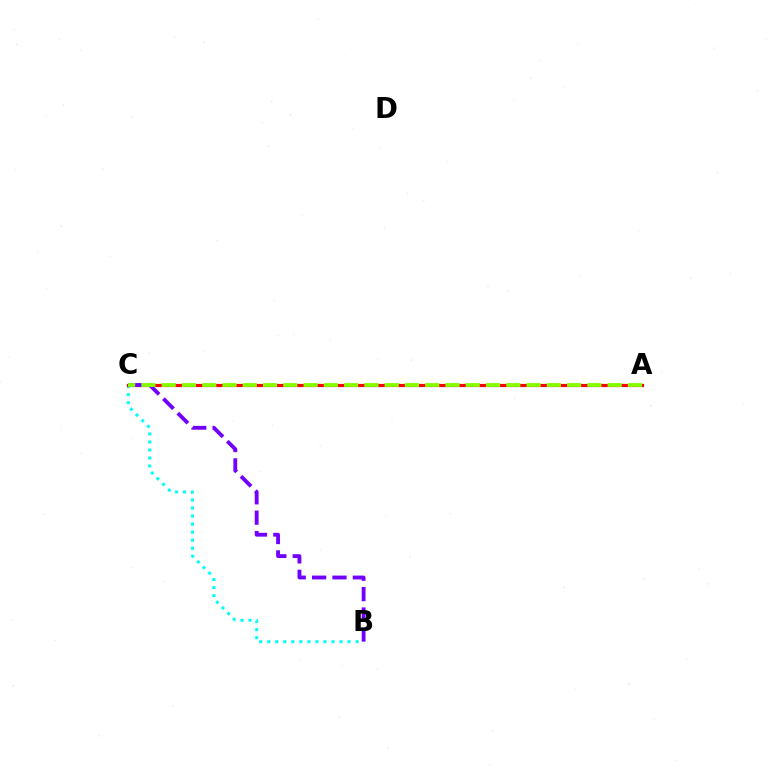{('B', 'C'): [{'color': '#00fff6', 'line_style': 'dotted', 'thickness': 2.18}, {'color': '#7200ff', 'line_style': 'dashed', 'thickness': 2.77}], ('A', 'C'): [{'color': '#ff0000', 'line_style': 'solid', 'thickness': 2.29}, {'color': '#84ff00', 'line_style': 'dashed', 'thickness': 2.75}]}